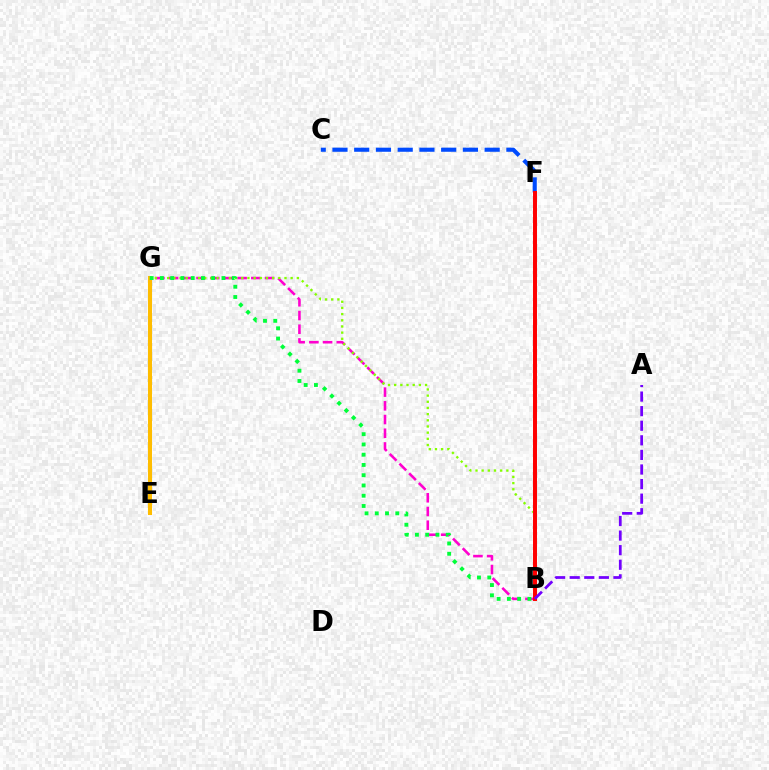{('E', 'G'): [{'color': '#00fff6', 'line_style': 'dotted', 'thickness': 2.91}, {'color': '#ffbd00', 'line_style': 'solid', 'thickness': 2.91}], ('B', 'G'): [{'color': '#ff00cf', 'line_style': 'dashed', 'thickness': 1.86}, {'color': '#84ff00', 'line_style': 'dotted', 'thickness': 1.68}, {'color': '#00ff39', 'line_style': 'dotted', 'thickness': 2.79}], ('C', 'F'): [{'color': '#004bff', 'line_style': 'dashed', 'thickness': 2.95}], ('B', 'F'): [{'color': '#ff0000', 'line_style': 'solid', 'thickness': 2.86}], ('A', 'B'): [{'color': '#7200ff', 'line_style': 'dashed', 'thickness': 1.98}]}